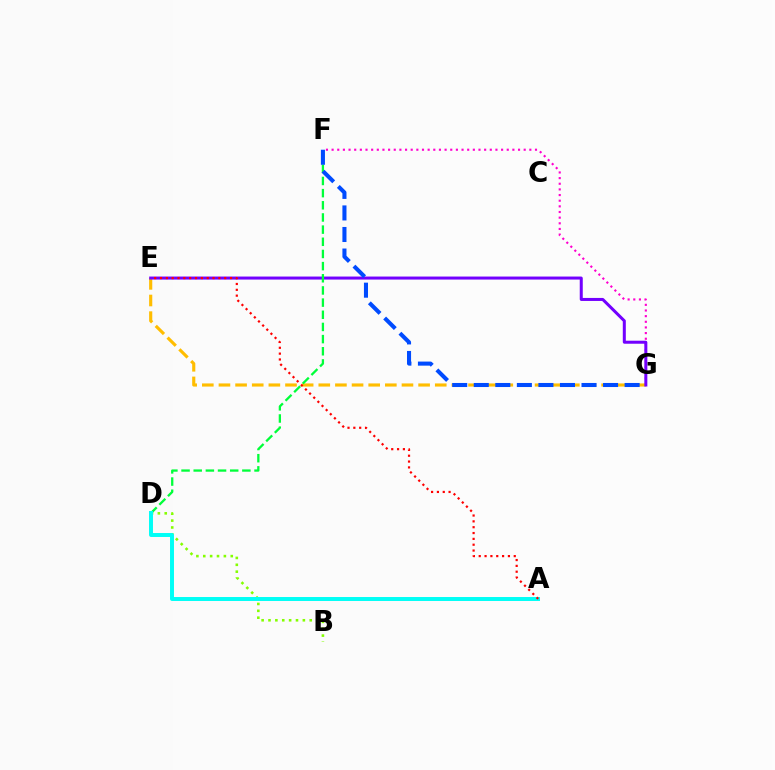{('B', 'D'): [{'color': '#84ff00', 'line_style': 'dotted', 'thickness': 1.87}], ('F', 'G'): [{'color': '#ff00cf', 'line_style': 'dotted', 'thickness': 1.53}, {'color': '#004bff', 'line_style': 'dashed', 'thickness': 2.93}], ('E', 'G'): [{'color': '#ffbd00', 'line_style': 'dashed', 'thickness': 2.26}, {'color': '#7200ff', 'line_style': 'solid', 'thickness': 2.17}], ('D', 'F'): [{'color': '#00ff39', 'line_style': 'dashed', 'thickness': 1.65}], ('A', 'D'): [{'color': '#00fff6', 'line_style': 'solid', 'thickness': 2.84}], ('A', 'E'): [{'color': '#ff0000', 'line_style': 'dotted', 'thickness': 1.59}]}